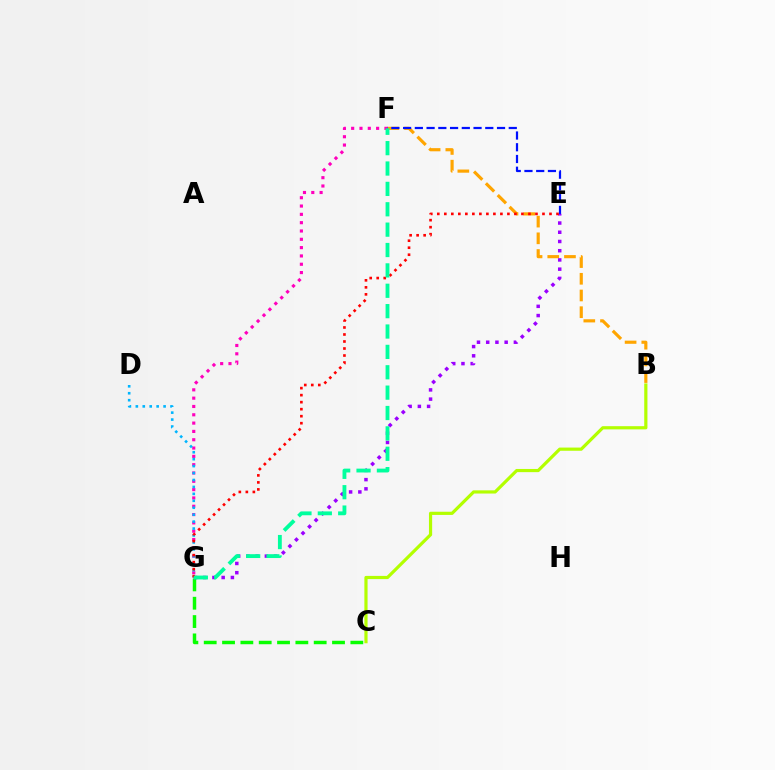{('B', 'F'): [{'color': '#ffa500', 'line_style': 'dashed', 'thickness': 2.27}], ('B', 'C'): [{'color': '#b3ff00', 'line_style': 'solid', 'thickness': 2.3}], ('E', 'F'): [{'color': '#0010ff', 'line_style': 'dashed', 'thickness': 1.59}], ('C', 'G'): [{'color': '#08ff00', 'line_style': 'dashed', 'thickness': 2.49}], ('F', 'G'): [{'color': '#ff00bd', 'line_style': 'dotted', 'thickness': 2.26}, {'color': '#00ff9d', 'line_style': 'dashed', 'thickness': 2.77}], ('E', 'G'): [{'color': '#9b00ff', 'line_style': 'dotted', 'thickness': 2.51}, {'color': '#ff0000', 'line_style': 'dotted', 'thickness': 1.91}], ('D', 'G'): [{'color': '#00b5ff', 'line_style': 'dotted', 'thickness': 1.89}]}